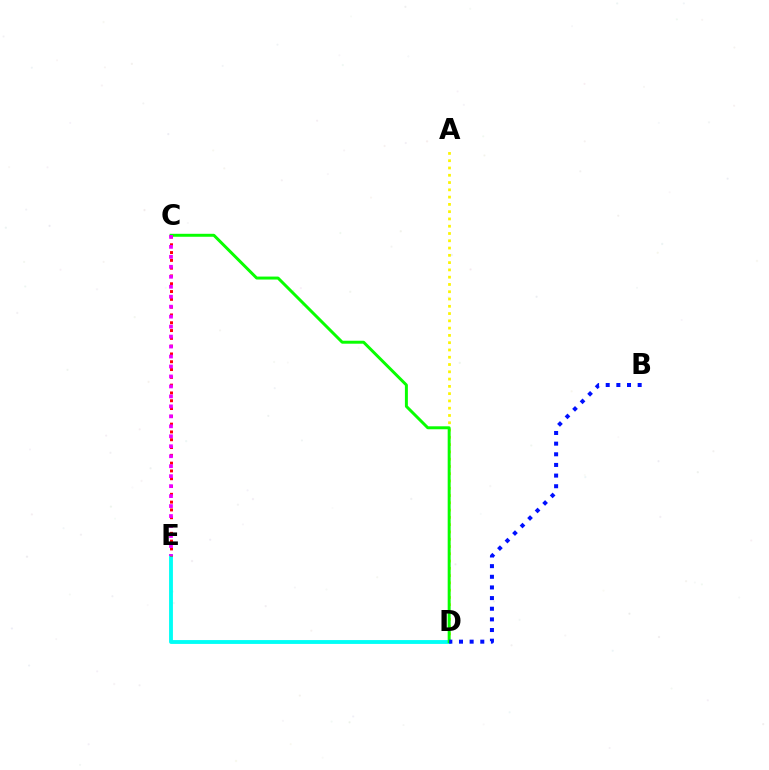{('D', 'E'): [{'color': '#00fff6', 'line_style': 'solid', 'thickness': 2.77}], ('A', 'D'): [{'color': '#fcf500', 'line_style': 'dotted', 'thickness': 1.98}], ('C', 'D'): [{'color': '#08ff00', 'line_style': 'solid', 'thickness': 2.13}], ('C', 'E'): [{'color': '#ff0000', 'line_style': 'dotted', 'thickness': 2.12}, {'color': '#ee00ff', 'line_style': 'dotted', 'thickness': 2.71}], ('B', 'D'): [{'color': '#0010ff', 'line_style': 'dotted', 'thickness': 2.89}]}